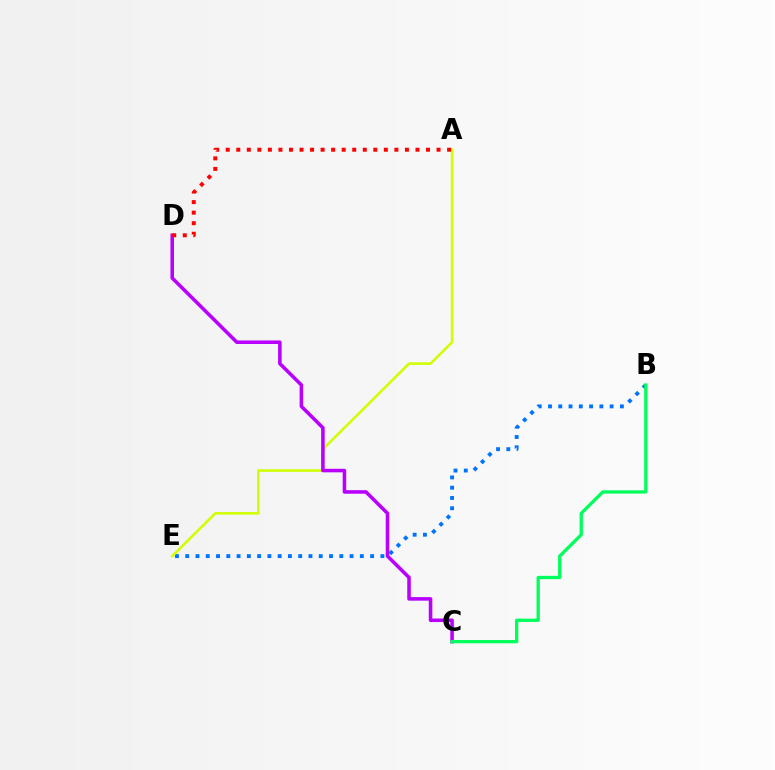{('B', 'E'): [{'color': '#0074ff', 'line_style': 'dotted', 'thickness': 2.79}], ('A', 'E'): [{'color': '#d1ff00', 'line_style': 'solid', 'thickness': 1.85}], ('C', 'D'): [{'color': '#b900ff', 'line_style': 'solid', 'thickness': 2.56}], ('B', 'C'): [{'color': '#00ff5c', 'line_style': 'solid', 'thickness': 2.37}], ('A', 'D'): [{'color': '#ff0000', 'line_style': 'dotted', 'thickness': 2.86}]}